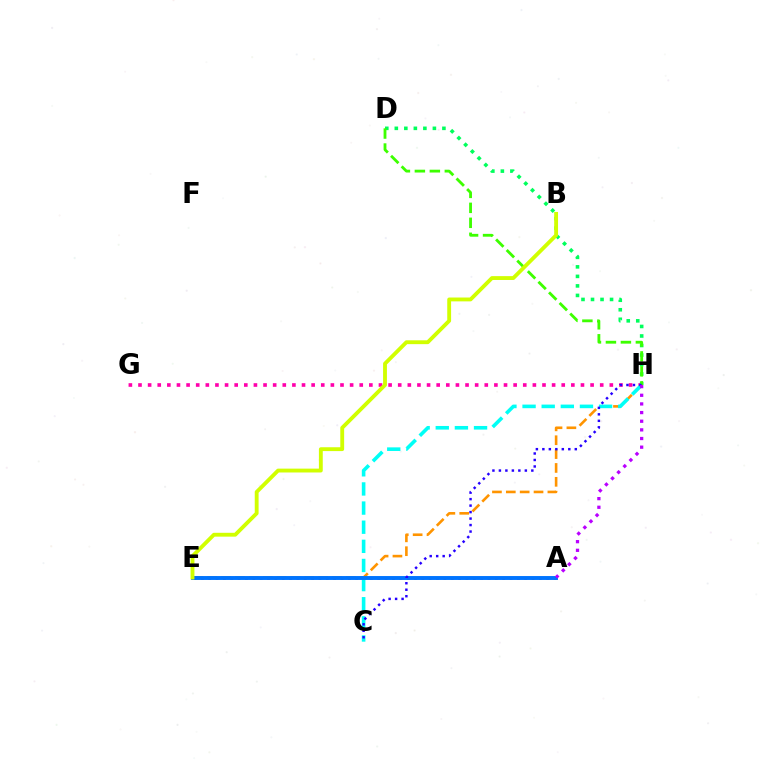{('G', 'H'): [{'color': '#ff00ac', 'line_style': 'dotted', 'thickness': 2.61}], ('A', 'E'): [{'color': '#ff0000', 'line_style': 'dotted', 'thickness': 2.0}, {'color': '#0074ff', 'line_style': 'solid', 'thickness': 2.82}], ('E', 'H'): [{'color': '#ff9400', 'line_style': 'dashed', 'thickness': 1.88}], ('D', 'H'): [{'color': '#00ff5c', 'line_style': 'dotted', 'thickness': 2.59}, {'color': '#3dff00', 'line_style': 'dashed', 'thickness': 2.03}], ('C', 'H'): [{'color': '#00fff6', 'line_style': 'dashed', 'thickness': 2.6}, {'color': '#2500ff', 'line_style': 'dotted', 'thickness': 1.76}], ('B', 'E'): [{'color': '#d1ff00', 'line_style': 'solid', 'thickness': 2.77}], ('A', 'H'): [{'color': '#b900ff', 'line_style': 'dotted', 'thickness': 2.35}]}